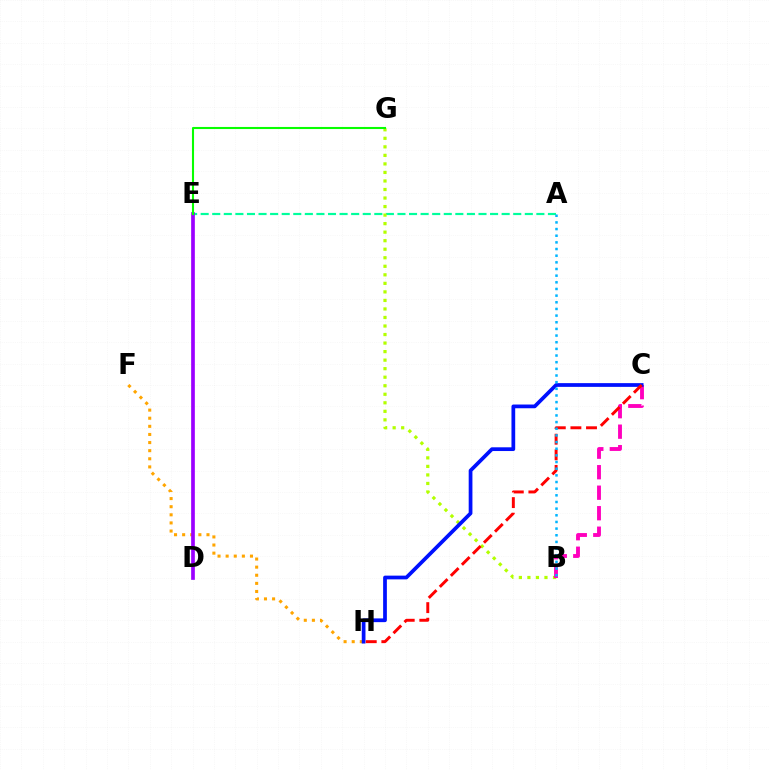{('A', 'E'): [{'color': '#00ff9d', 'line_style': 'dashed', 'thickness': 1.57}], ('F', 'H'): [{'color': '#ffa500', 'line_style': 'dotted', 'thickness': 2.2}], ('D', 'E'): [{'color': '#9b00ff', 'line_style': 'solid', 'thickness': 2.66}], ('B', 'G'): [{'color': '#b3ff00', 'line_style': 'dotted', 'thickness': 2.32}], ('B', 'C'): [{'color': '#ff00bd', 'line_style': 'dashed', 'thickness': 2.79}], ('E', 'G'): [{'color': '#08ff00', 'line_style': 'solid', 'thickness': 1.51}], ('C', 'H'): [{'color': '#0010ff', 'line_style': 'solid', 'thickness': 2.69}, {'color': '#ff0000', 'line_style': 'dashed', 'thickness': 2.12}], ('A', 'B'): [{'color': '#00b5ff', 'line_style': 'dotted', 'thickness': 1.81}]}